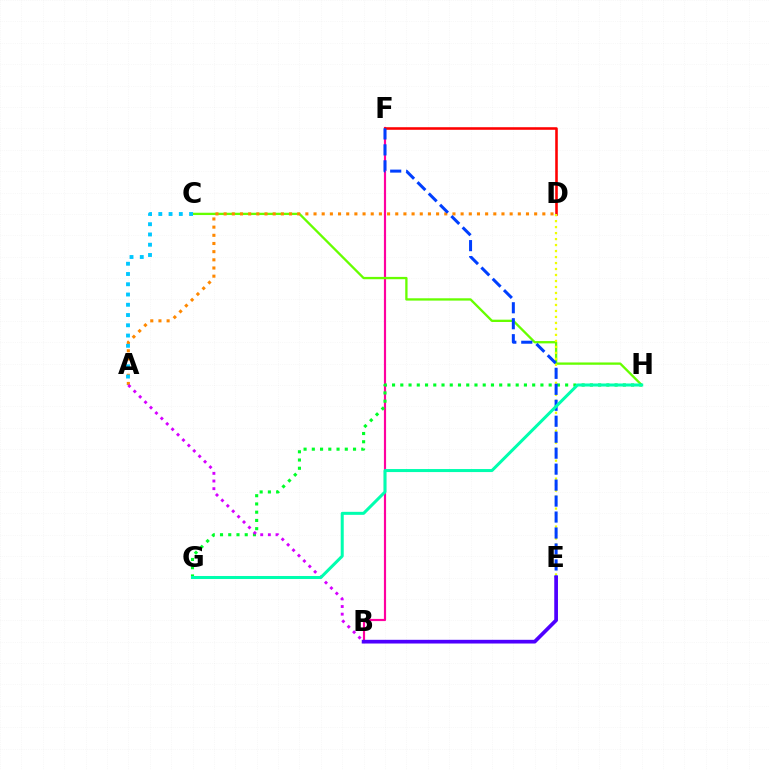{('B', 'F'): [{'color': '#ff00a0', 'line_style': 'solid', 'thickness': 1.57}], ('D', 'F'): [{'color': '#ff0000', 'line_style': 'solid', 'thickness': 1.86}], ('C', 'H'): [{'color': '#66ff00', 'line_style': 'solid', 'thickness': 1.67}], ('G', 'H'): [{'color': '#00ff27', 'line_style': 'dotted', 'thickness': 2.24}, {'color': '#00ffaf', 'line_style': 'solid', 'thickness': 2.18}], ('A', 'D'): [{'color': '#ff8800', 'line_style': 'dotted', 'thickness': 2.22}], ('A', 'C'): [{'color': '#00c7ff', 'line_style': 'dotted', 'thickness': 2.79}], ('D', 'E'): [{'color': '#eeff00', 'line_style': 'dotted', 'thickness': 1.63}], ('A', 'B'): [{'color': '#d600ff', 'line_style': 'dotted', 'thickness': 2.08}], ('E', 'F'): [{'color': '#003fff', 'line_style': 'dashed', 'thickness': 2.17}], ('B', 'E'): [{'color': '#4f00ff', 'line_style': 'solid', 'thickness': 2.67}]}